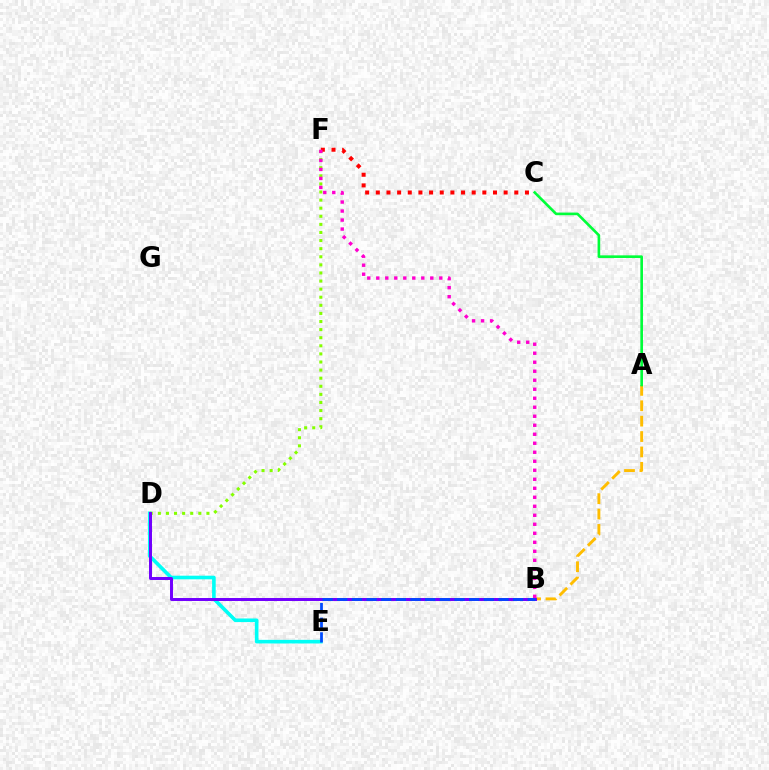{('A', 'B'): [{'color': '#ffbd00', 'line_style': 'dashed', 'thickness': 2.09}], ('D', 'E'): [{'color': '#00fff6', 'line_style': 'solid', 'thickness': 2.6}], ('D', 'F'): [{'color': '#84ff00', 'line_style': 'dotted', 'thickness': 2.2}], ('B', 'D'): [{'color': '#7200ff', 'line_style': 'solid', 'thickness': 2.14}], ('A', 'C'): [{'color': '#00ff39', 'line_style': 'solid', 'thickness': 1.9}], ('C', 'F'): [{'color': '#ff0000', 'line_style': 'dotted', 'thickness': 2.89}], ('B', 'E'): [{'color': '#004bff', 'line_style': 'dashed', 'thickness': 1.99}], ('B', 'F'): [{'color': '#ff00cf', 'line_style': 'dotted', 'thickness': 2.45}]}